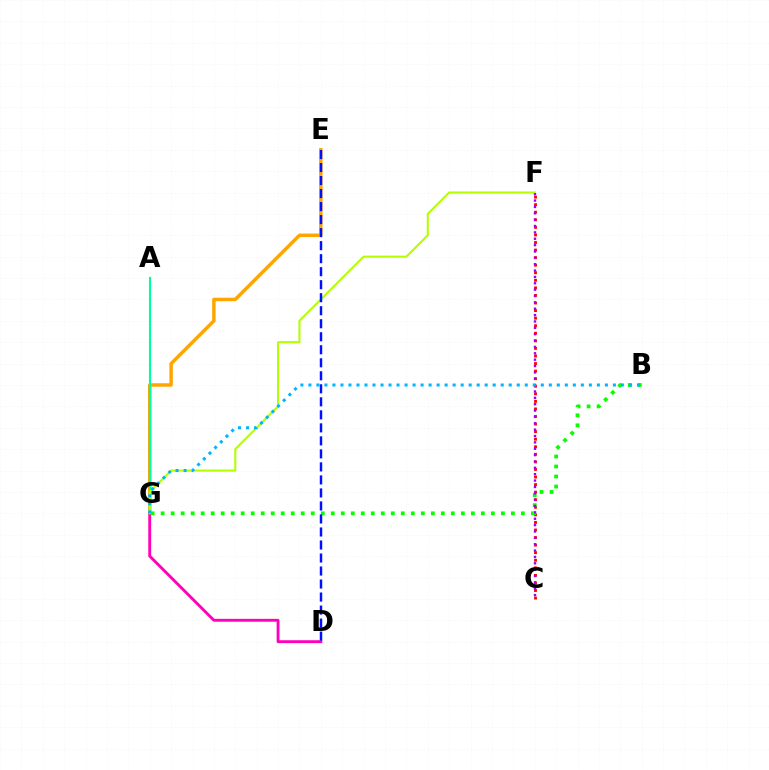{('C', 'F'): [{'color': '#ff0000', 'line_style': 'dotted', 'thickness': 2.06}, {'color': '#9b00ff', 'line_style': 'dotted', 'thickness': 1.73}], ('E', 'G'): [{'color': '#ffa500', 'line_style': 'solid', 'thickness': 2.49}], ('A', 'G'): [{'color': '#00ff9d', 'line_style': 'solid', 'thickness': 1.54}], ('D', 'G'): [{'color': '#ff00bd', 'line_style': 'solid', 'thickness': 2.07}], ('B', 'G'): [{'color': '#08ff00', 'line_style': 'dotted', 'thickness': 2.72}, {'color': '#00b5ff', 'line_style': 'dotted', 'thickness': 2.18}], ('F', 'G'): [{'color': '#b3ff00', 'line_style': 'solid', 'thickness': 1.5}], ('D', 'E'): [{'color': '#0010ff', 'line_style': 'dashed', 'thickness': 1.77}]}